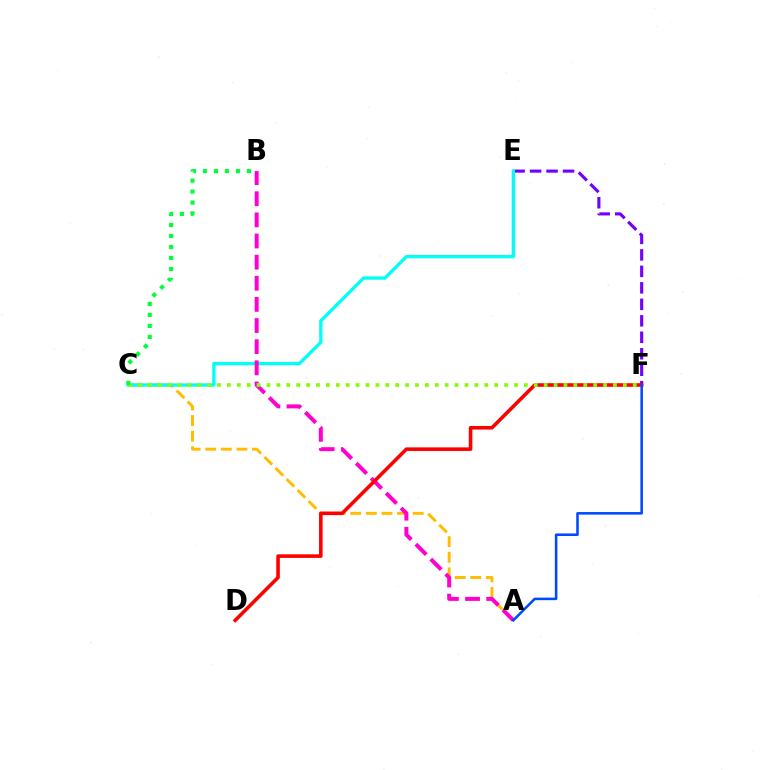{('A', 'C'): [{'color': '#ffbd00', 'line_style': 'dashed', 'thickness': 2.12}], ('E', 'F'): [{'color': '#7200ff', 'line_style': 'dashed', 'thickness': 2.24}], ('C', 'E'): [{'color': '#00fff6', 'line_style': 'solid', 'thickness': 2.39}], ('A', 'B'): [{'color': '#ff00cf', 'line_style': 'dashed', 'thickness': 2.87}], ('D', 'F'): [{'color': '#ff0000', 'line_style': 'solid', 'thickness': 2.58}], ('C', 'F'): [{'color': '#84ff00', 'line_style': 'dotted', 'thickness': 2.69}], ('A', 'F'): [{'color': '#004bff', 'line_style': 'solid', 'thickness': 1.85}], ('B', 'C'): [{'color': '#00ff39', 'line_style': 'dotted', 'thickness': 2.98}]}